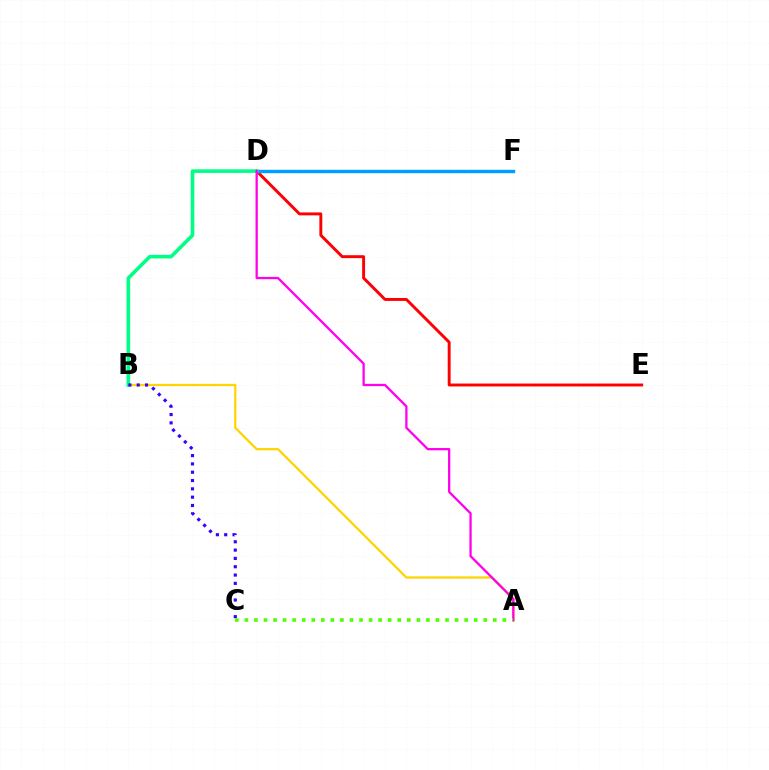{('D', 'E'): [{'color': '#ff0000', 'line_style': 'solid', 'thickness': 2.11}], ('A', 'B'): [{'color': '#ffd500', 'line_style': 'solid', 'thickness': 1.63}], ('D', 'F'): [{'color': '#009eff', 'line_style': 'solid', 'thickness': 2.46}], ('B', 'D'): [{'color': '#00ff86', 'line_style': 'solid', 'thickness': 2.6}], ('A', 'D'): [{'color': '#ff00ed', 'line_style': 'solid', 'thickness': 1.64}], ('B', 'C'): [{'color': '#3700ff', 'line_style': 'dotted', 'thickness': 2.26}], ('A', 'C'): [{'color': '#4fff00', 'line_style': 'dotted', 'thickness': 2.6}]}